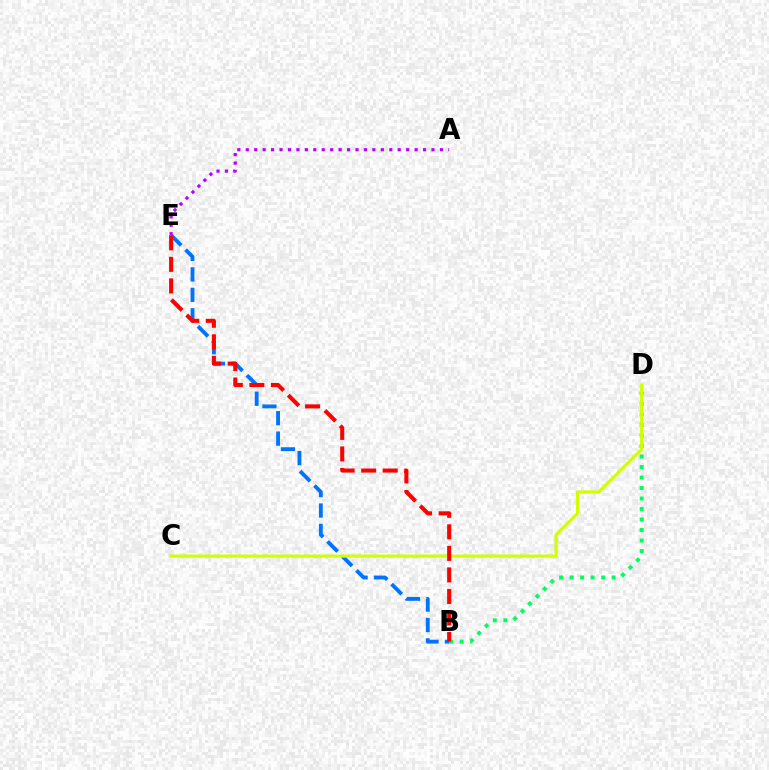{('B', 'E'): [{'color': '#0074ff', 'line_style': 'dashed', 'thickness': 2.78}, {'color': '#ff0000', 'line_style': 'dashed', 'thickness': 2.93}], ('B', 'D'): [{'color': '#00ff5c', 'line_style': 'dotted', 'thickness': 2.85}], ('C', 'D'): [{'color': '#d1ff00', 'line_style': 'solid', 'thickness': 2.26}], ('A', 'E'): [{'color': '#b900ff', 'line_style': 'dotted', 'thickness': 2.29}]}